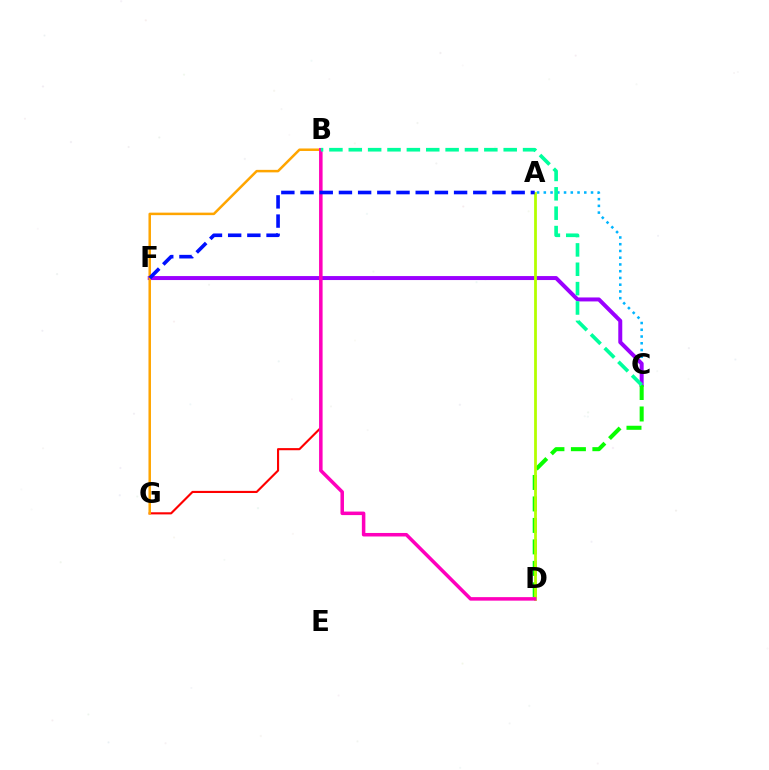{('A', 'C'): [{'color': '#00b5ff', 'line_style': 'dotted', 'thickness': 1.83}], ('C', 'F'): [{'color': '#9b00ff', 'line_style': 'solid', 'thickness': 2.86}], ('C', 'D'): [{'color': '#08ff00', 'line_style': 'dashed', 'thickness': 2.92}], ('B', 'G'): [{'color': '#ff0000', 'line_style': 'solid', 'thickness': 1.53}, {'color': '#ffa500', 'line_style': 'solid', 'thickness': 1.8}], ('A', 'D'): [{'color': '#b3ff00', 'line_style': 'solid', 'thickness': 2.0}], ('B', 'D'): [{'color': '#ff00bd', 'line_style': 'solid', 'thickness': 2.53}], ('A', 'F'): [{'color': '#0010ff', 'line_style': 'dashed', 'thickness': 2.61}], ('B', 'C'): [{'color': '#00ff9d', 'line_style': 'dashed', 'thickness': 2.63}]}